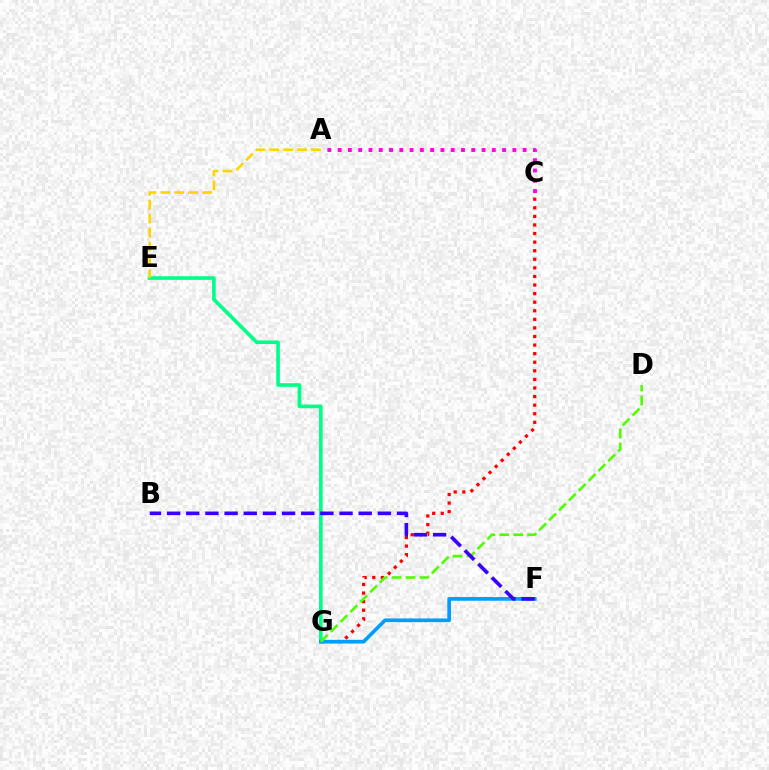{('E', 'G'): [{'color': '#00ff86', 'line_style': 'solid', 'thickness': 2.61}], ('A', 'E'): [{'color': '#ffd500', 'line_style': 'dashed', 'thickness': 1.89}], ('C', 'G'): [{'color': '#ff0000', 'line_style': 'dotted', 'thickness': 2.33}], ('F', 'G'): [{'color': '#009eff', 'line_style': 'solid', 'thickness': 2.66}], ('A', 'C'): [{'color': '#ff00ed', 'line_style': 'dotted', 'thickness': 2.79}], ('D', 'G'): [{'color': '#4fff00', 'line_style': 'dashed', 'thickness': 1.89}], ('B', 'F'): [{'color': '#3700ff', 'line_style': 'dashed', 'thickness': 2.6}]}